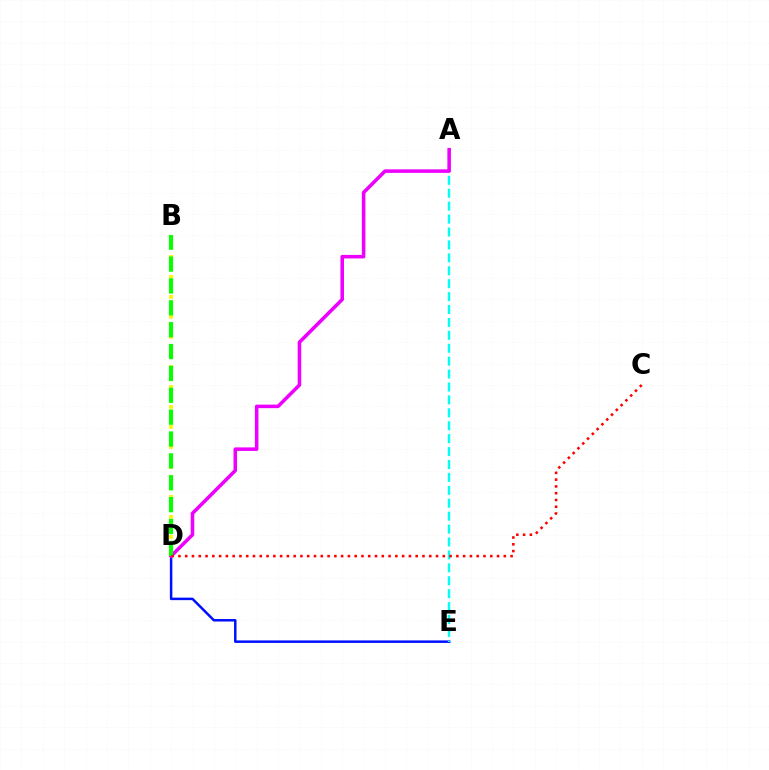{('B', 'D'): [{'color': '#fcf500', 'line_style': 'dotted', 'thickness': 2.72}, {'color': '#08ff00', 'line_style': 'dashed', 'thickness': 2.97}], ('D', 'E'): [{'color': '#0010ff', 'line_style': 'solid', 'thickness': 1.8}], ('A', 'E'): [{'color': '#00fff6', 'line_style': 'dashed', 'thickness': 1.75}], ('A', 'D'): [{'color': '#ee00ff', 'line_style': 'solid', 'thickness': 2.55}], ('C', 'D'): [{'color': '#ff0000', 'line_style': 'dotted', 'thickness': 1.84}]}